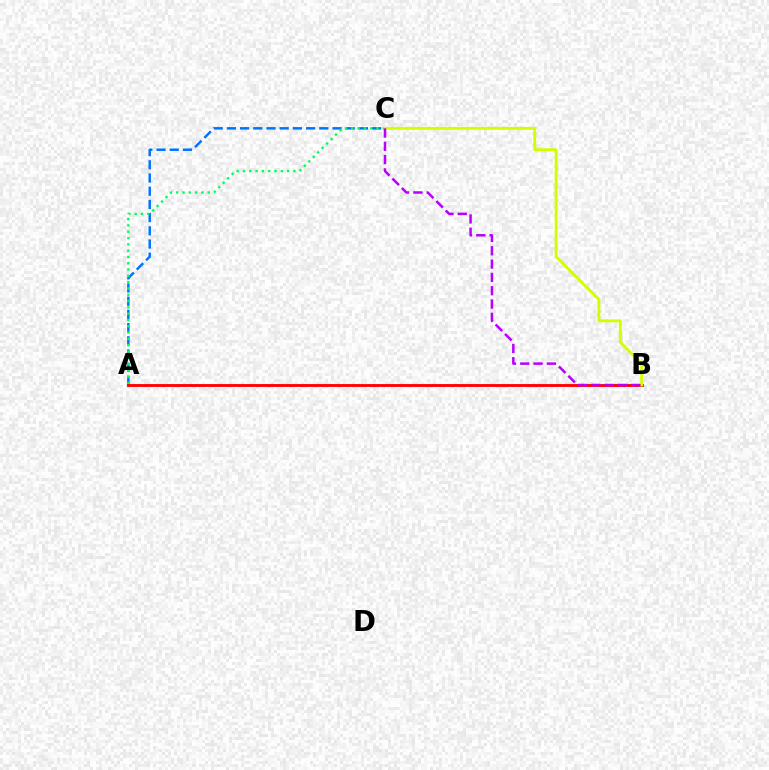{('A', 'C'): [{'color': '#0074ff', 'line_style': 'dashed', 'thickness': 1.79}, {'color': '#00ff5c', 'line_style': 'dotted', 'thickness': 1.71}], ('A', 'B'): [{'color': '#ff0000', 'line_style': 'solid', 'thickness': 2.05}], ('B', 'C'): [{'color': '#d1ff00', 'line_style': 'solid', 'thickness': 2.05}, {'color': '#b900ff', 'line_style': 'dashed', 'thickness': 1.81}]}